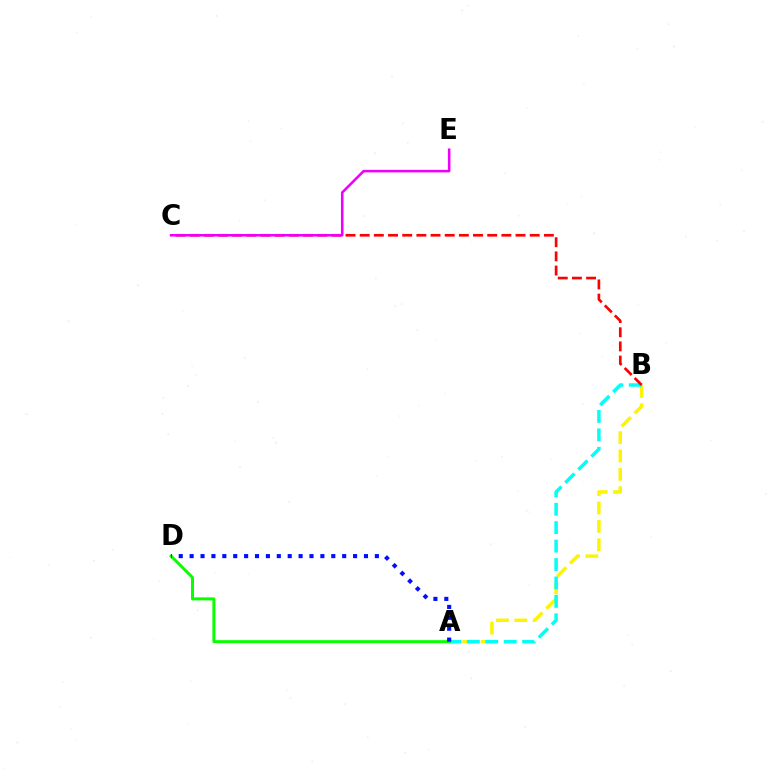{('A', 'B'): [{'color': '#fcf500', 'line_style': 'dashed', 'thickness': 2.49}, {'color': '#00fff6', 'line_style': 'dashed', 'thickness': 2.5}], ('B', 'C'): [{'color': '#ff0000', 'line_style': 'dashed', 'thickness': 1.92}], ('C', 'E'): [{'color': '#ee00ff', 'line_style': 'solid', 'thickness': 1.84}], ('A', 'D'): [{'color': '#08ff00', 'line_style': 'solid', 'thickness': 2.15}, {'color': '#0010ff', 'line_style': 'dotted', 'thickness': 2.96}]}